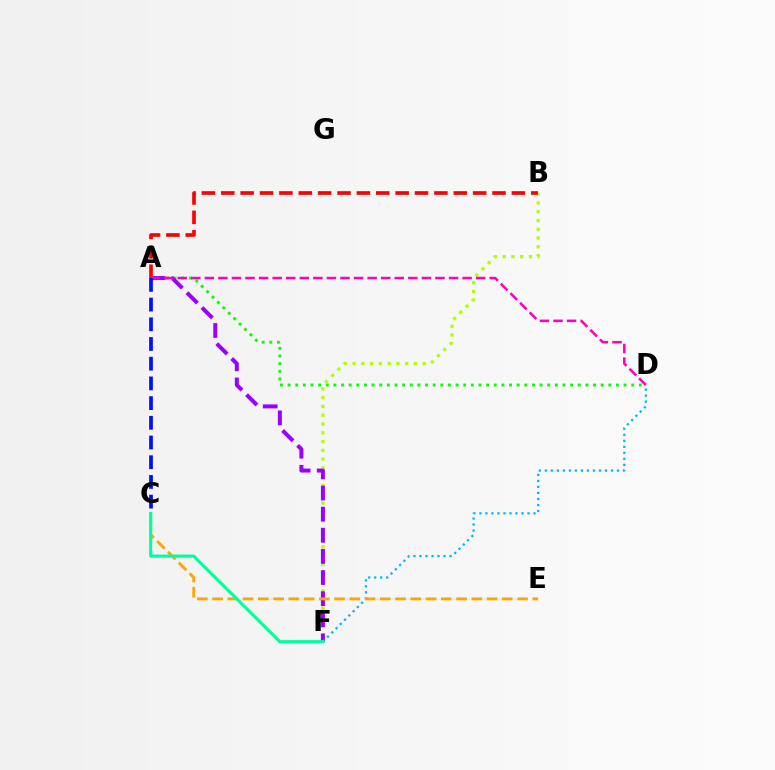{('A', 'D'): [{'color': '#08ff00', 'line_style': 'dotted', 'thickness': 2.07}, {'color': '#ff00bd', 'line_style': 'dashed', 'thickness': 1.84}], ('B', 'F'): [{'color': '#b3ff00', 'line_style': 'dotted', 'thickness': 2.38}], ('A', 'F'): [{'color': '#9b00ff', 'line_style': 'dashed', 'thickness': 2.87}], ('D', 'F'): [{'color': '#00b5ff', 'line_style': 'dotted', 'thickness': 1.63}], ('A', 'B'): [{'color': '#ff0000', 'line_style': 'dashed', 'thickness': 2.63}], ('C', 'E'): [{'color': '#ffa500', 'line_style': 'dashed', 'thickness': 2.07}], ('C', 'F'): [{'color': '#00ff9d', 'line_style': 'solid', 'thickness': 2.23}], ('A', 'C'): [{'color': '#0010ff', 'line_style': 'dashed', 'thickness': 2.68}]}